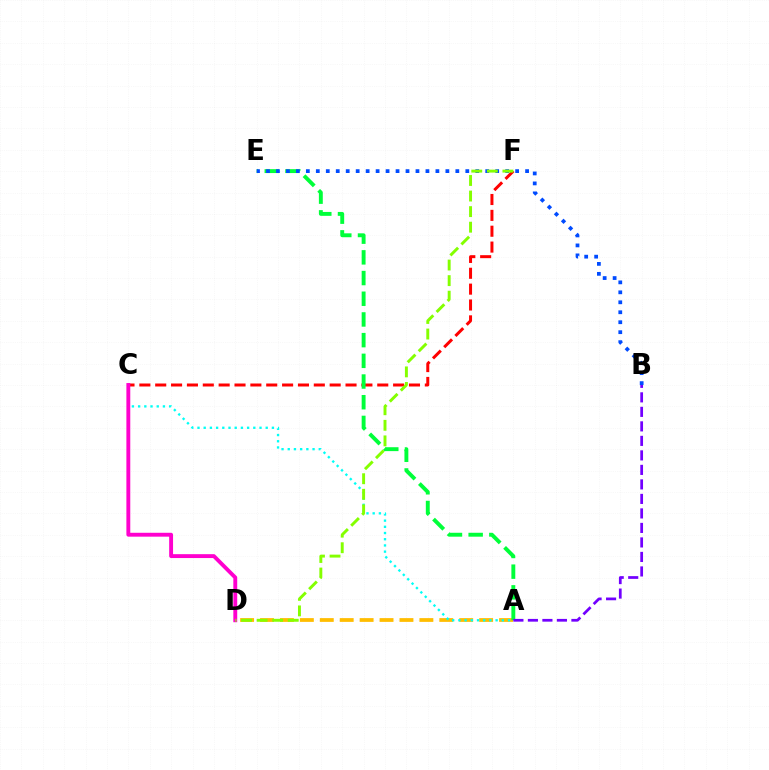{('C', 'F'): [{'color': '#ff0000', 'line_style': 'dashed', 'thickness': 2.15}], ('A', 'D'): [{'color': '#ffbd00', 'line_style': 'dashed', 'thickness': 2.71}], ('A', 'E'): [{'color': '#00ff39', 'line_style': 'dashed', 'thickness': 2.81}], ('B', 'E'): [{'color': '#004bff', 'line_style': 'dotted', 'thickness': 2.71}], ('A', 'C'): [{'color': '#00fff6', 'line_style': 'dotted', 'thickness': 1.69}], ('C', 'D'): [{'color': '#ff00cf', 'line_style': 'solid', 'thickness': 2.8}], ('A', 'B'): [{'color': '#7200ff', 'line_style': 'dashed', 'thickness': 1.97}], ('D', 'F'): [{'color': '#84ff00', 'line_style': 'dashed', 'thickness': 2.12}]}